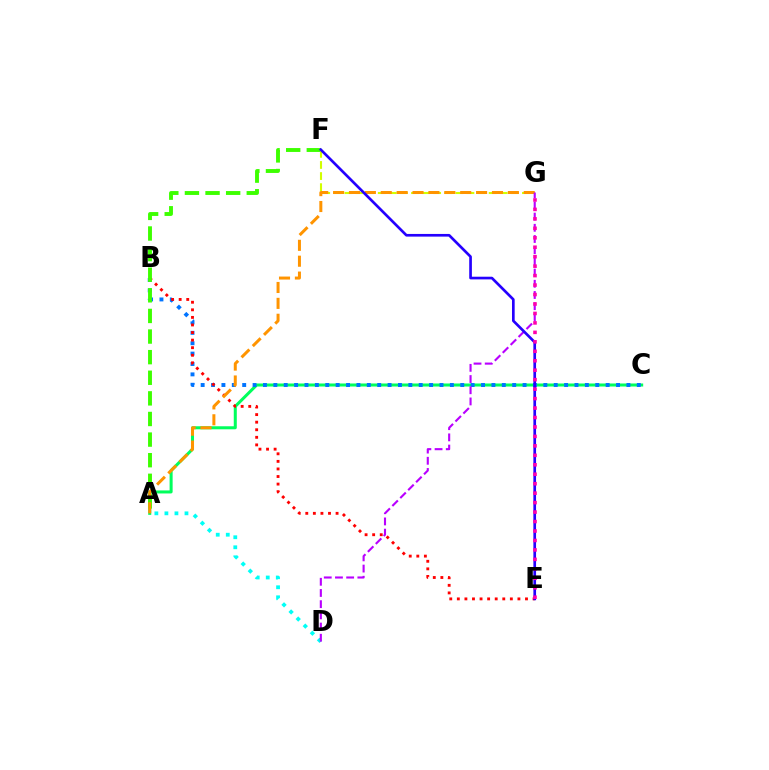{('A', 'C'): [{'color': '#00ff5c', 'line_style': 'solid', 'thickness': 2.18}], ('B', 'C'): [{'color': '#0074ff', 'line_style': 'dotted', 'thickness': 2.82}], ('B', 'E'): [{'color': '#ff0000', 'line_style': 'dotted', 'thickness': 2.06}], ('A', 'D'): [{'color': '#00fff6', 'line_style': 'dotted', 'thickness': 2.73}], ('A', 'F'): [{'color': '#3dff00', 'line_style': 'dashed', 'thickness': 2.8}], ('F', 'G'): [{'color': '#d1ff00', 'line_style': 'dashed', 'thickness': 1.51}], ('A', 'G'): [{'color': '#ff9400', 'line_style': 'dashed', 'thickness': 2.16}], ('D', 'G'): [{'color': '#b900ff', 'line_style': 'dashed', 'thickness': 1.52}], ('E', 'F'): [{'color': '#2500ff', 'line_style': 'solid', 'thickness': 1.92}], ('E', 'G'): [{'color': '#ff00ac', 'line_style': 'dotted', 'thickness': 2.57}]}